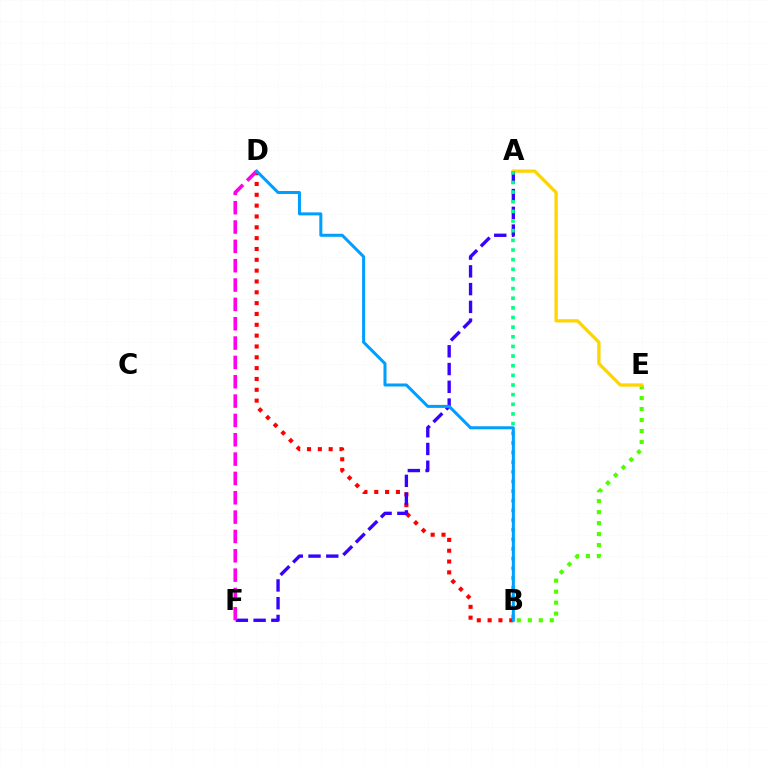{('B', 'D'): [{'color': '#ff0000', 'line_style': 'dotted', 'thickness': 2.94}, {'color': '#009eff', 'line_style': 'solid', 'thickness': 2.18}], ('B', 'E'): [{'color': '#4fff00', 'line_style': 'dotted', 'thickness': 2.98}], ('A', 'E'): [{'color': '#ffd500', 'line_style': 'solid', 'thickness': 2.36}], ('A', 'F'): [{'color': '#3700ff', 'line_style': 'dashed', 'thickness': 2.41}], ('A', 'B'): [{'color': '#00ff86', 'line_style': 'dotted', 'thickness': 2.62}], ('D', 'F'): [{'color': '#ff00ed', 'line_style': 'dashed', 'thickness': 2.63}]}